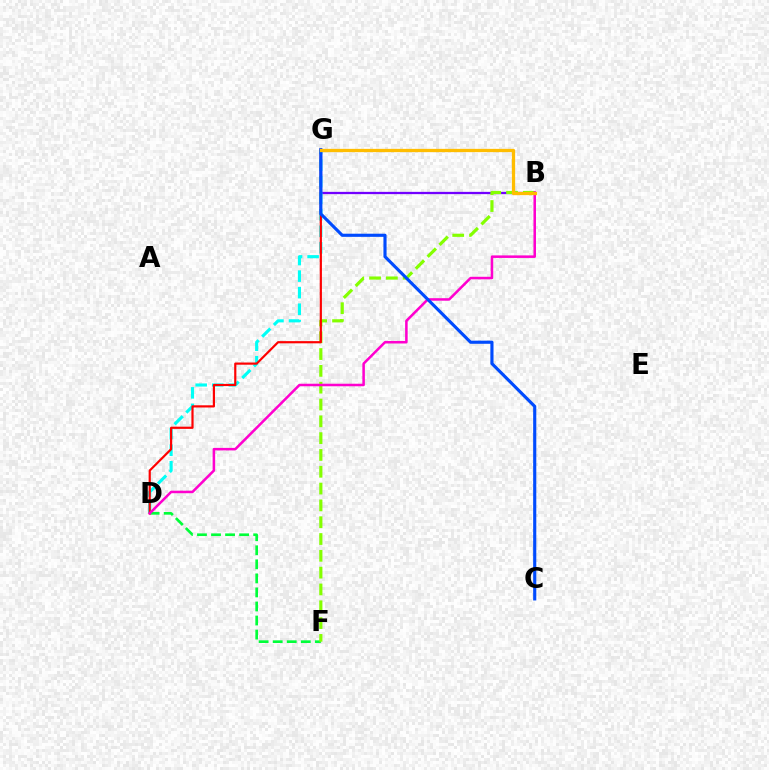{('D', 'F'): [{'color': '#00ff39', 'line_style': 'dashed', 'thickness': 1.91}], ('B', 'G'): [{'color': '#7200ff', 'line_style': 'solid', 'thickness': 1.64}, {'color': '#ffbd00', 'line_style': 'solid', 'thickness': 2.36}], ('B', 'F'): [{'color': '#84ff00', 'line_style': 'dashed', 'thickness': 2.28}], ('D', 'G'): [{'color': '#00fff6', 'line_style': 'dashed', 'thickness': 2.25}, {'color': '#ff0000', 'line_style': 'solid', 'thickness': 1.58}], ('B', 'D'): [{'color': '#ff00cf', 'line_style': 'solid', 'thickness': 1.82}], ('C', 'G'): [{'color': '#004bff', 'line_style': 'solid', 'thickness': 2.26}]}